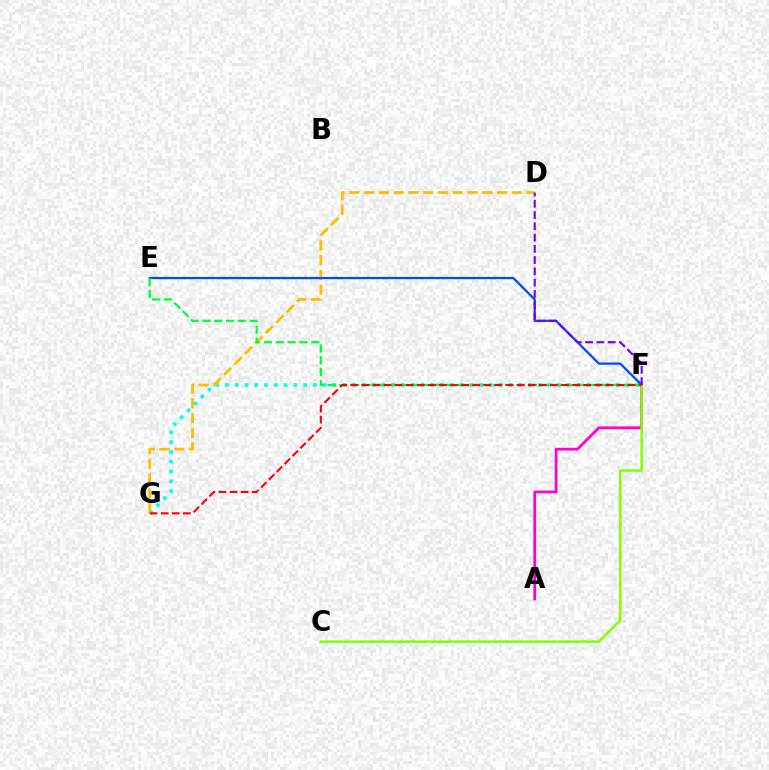{('F', 'G'): [{'color': '#00fff6', 'line_style': 'dotted', 'thickness': 2.66}, {'color': '#ff0000', 'line_style': 'dashed', 'thickness': 1.51}], ('A', 'F'): [{'color': '#ff00cf', 'line_style': 'solid', 'thickness': 1.98}], ('D', 'G'): [{'color': '#ffbd00', 'line_style': 'dashed', 'thickness': 2.01}], ('E', 'F'): [{'color': '#004bff', 'line_style': 'solid', 'thickness': 1.62}, {'color': '#00ff39', 'line_style': 'dashed', 'thickness': 1.61}], ('C', 'F'): [{'color': '#84ff00', 'line_style': 'solid', 'thickness': 1.8}], ('D', 'F'): [{'color': '#7200ff', 'line_style': 'dashed', 'thickness': 1.53}]}